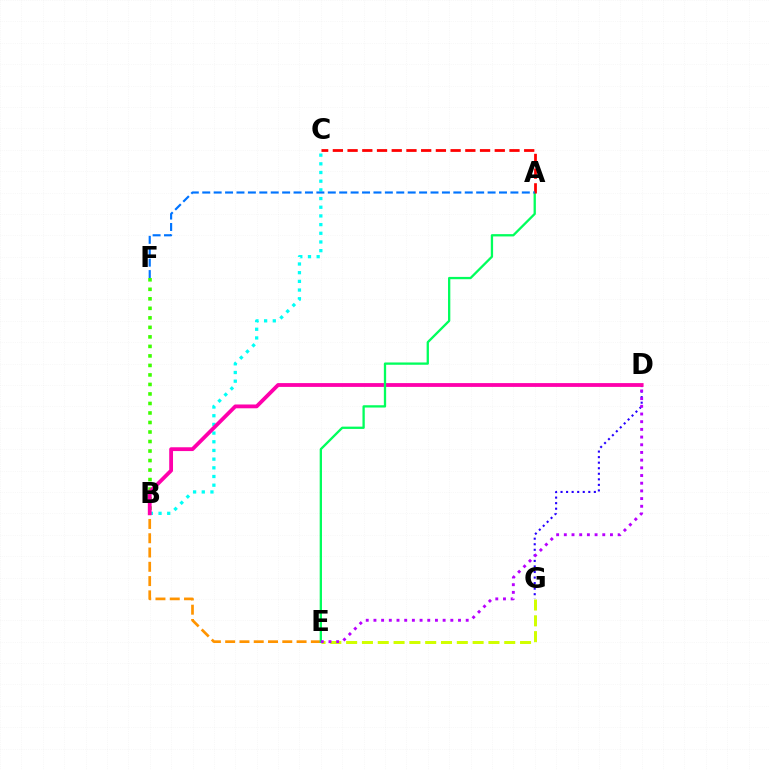{('B', 'C'): [{'color': '#00fff6', 'line_style': 'dotted', 'thickness': 2.36}], ('B', 'E'): [{'color': '#ff9400', 'line_style': 'dashed', 'thickness': 1.94}], ('B', 'F'): [{'color': '#3dff00', 'line_style': 'dotted', 'thickness': 2.58}], ('D', 'G'): [{'color': '#2500ff', 'line_style': 'dotted', 'thickness': 1.51}], ('B', 'D'): [{'color': '#ff00ac', 'line_style': 'solid', 'thickness': 2.74}], ('A', 'E'): [{'color': '#00ff5c', 'line_style': 'solid', 'thickness': 1.66}], ('A', 'C'): [{'color': '#ff0000', 'line_style': 'dashed', 'thickness': 2.0}], ('E', 'G'): [{'color': '#d1ff00', 'line_style': 'dashed', 'thickness': 2.15}], ('A', 'F'): [{'color': '#0074ff', 'line_style': 'dashed', 'thickness': 1.55}], ('D', 'E'): [{'color': '#b900ff', 'line_style': 'dotted', 'thickness': 2.09}]}